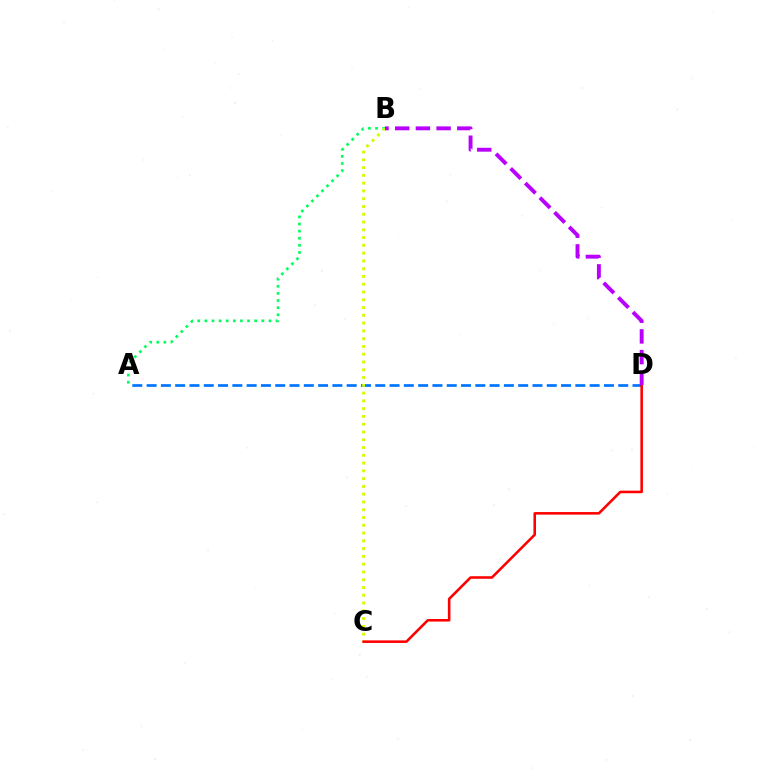{('A', 'B'): [{'color': '#00ff5c', 'line_style': 'dotted', 'thickness': 1.93}], ('A', 'D'): [{'color': '#0074ff', 'line_style': 'dashed', 'thickness': 1.94}], ('B', 'C'): [{'color': '#d1ff00', 'line_style': 'dotted', 'thickness': 2.11}], ('C', 'D'): [{'color': '#ff0000', 'line_style': 'solid', 'thickness': 1.85}], ('B', 'D'): [{'color': '#b900ff', 'line_style': 'dashed', 'thickness': 2.81}]}